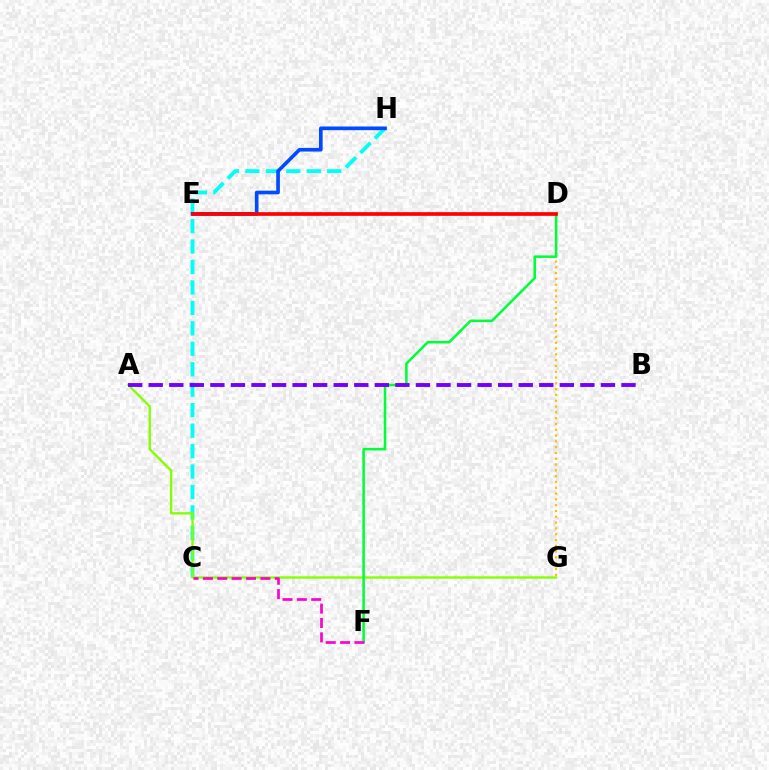{('C', 'H'): [{'color': '#00fff6', 'line_style': 'dashed', 'thickness': 2.78}], ('D', 'G'): [{'color': '#ffbd00', 'line_style': 'dotted', 'thickness': 1.58}], ('E', 'H'): [{'color': '#004bff', 'line_style': 'solid', 'thickness': 2.63}], ('A', 'G'): [{'color': '#84ff00', 'line_style': 'solid', 'thickness': 1.69}], ('D', 'F'): [{'color': '#00ff39', 'line_style': 'solid', 'thickness': 1.83}], ('A', 'B'): [{'color': '#7200ff', 'line_style': 'dashed', 'thickness': 2.79}], ('D', 'E'): [{'color': '#ff0000', 'line_style': 'solid', 'thickness': 2.65}], ('C', 'F'): [{'color': '#ff00cf', 'line_style': 'dashed', 'thickness': 1.95}]}